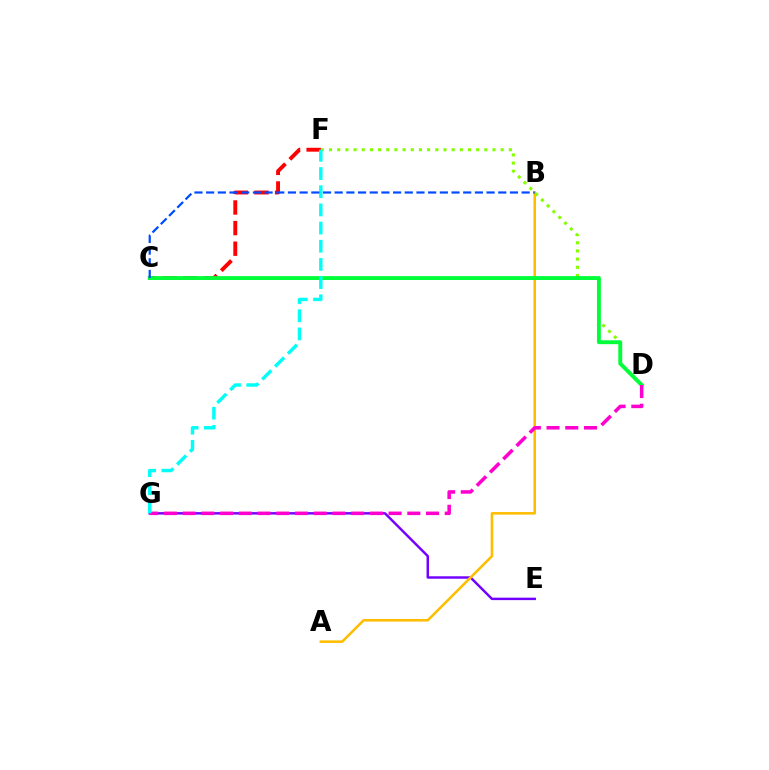{('D', 'F'): [{'color': '#84ff00', 'line_style': 'dotted', 'thickness': 2.22}], ('E', 'G'): [{'color': '#7200ff', 'line_style': 'solid', 'thickness': 1.76}], ('A', 'B'): [{'color': '#ffbd00', 'line_style': 'solid', 'thickness': 1.84}], ('C', 'F'): [{'color': '#ff0000', 'line_style': 'dashed', 'thickness': 2.8}], ('C', 'D'): [{'color': '#00ff39', 'line_style': 'solid', 'thickness': 2.8}], ('D', 'G'): [{'color': '#ff00cf', 'line_style': 'dashed', 'thickness': 2.54}], ('F', 'G'): [{'color': '#00fff6', 'line_style': 'dashed', 'thickness': 2.47}], ('B', 'C'): [{'color': '#004bff', 'line_style': 'dashed', 'thickness': 1.59}]}